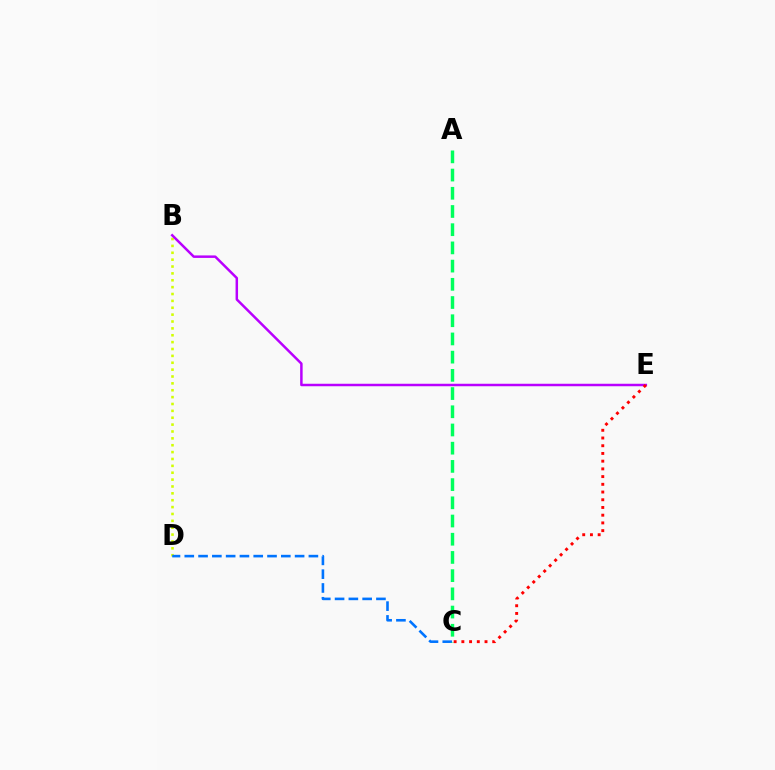{('B', 'D'): [{'color': '#d1ff00', 'line_style': 'dotted', 'thickness': 1.87}], ('C', 'D'): [{'color': '#0074ff', 'line_style': 'dashed', 'thickness': 1.87}], ('B', 'E'): [{'color': '#b900ff', 'line_style': 'solid', 'thickness': 1.79}], ('A', 'C'): [{'color': '#00ff5c', 'line_style': 'dashed', 'thickness': 2.47}], ('C', 'E'): [{'color': '#ff0000', 'line_style': 'dotted', 'thickness': 2.1}]}